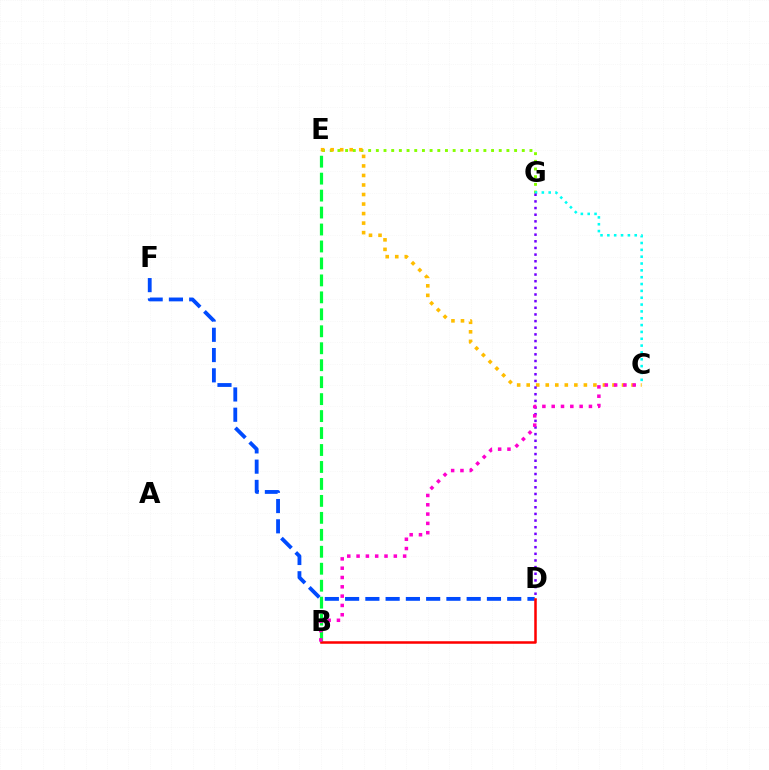{('E', 'G'): [{'color': '#84ff00', 'line_style': 'dotted', 'thickness': 2.09}], ('C', 'E'): [{'color': '#ffbd00', 'line_style': 'dotted', 'thickness': 2.59}], ('C', 'G'): [{'color': '#00fff6', 'line_style': 'dotted', 'thickness': 1.86}], ('D', 'G'): [{'color': '#7200ff', 'line_style': 'dotted', 'thickness': 1.81}], ('D', 'F'): [{'color': '#004bff', 'line_style': 'dashed', 'thickness': 2.75}], ('B', 'E'): [{'color': '#00ff39', 'line_style': 'dashed', 'thickness': 2.3}], ('B', 'D'): [{'color': '#ff0000', 'line_style': 'solid', 'thickness': 1.82}], ('B', 'C'): [{'color': '#ff00cf', 'line_style': 'dotted', 'thickness': 2.53}]}